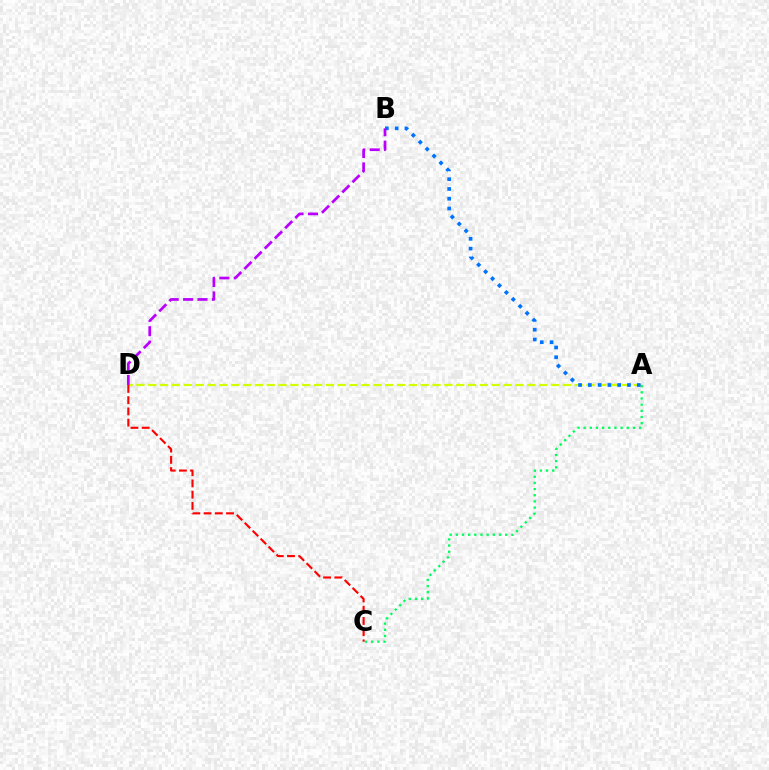{('A', 'D'): [{'color': '#d1ff00', 'line_style': 'dashed', 'thickness': 1.61}], ('A', 'C'): [{'color': '#00ff5c', 'line_style': 'dotted', 'thickness': 1.68}], ('A', 'B'): [{'color': '#0074ff', 'line_style': 'dotted', 'thickness': 2.66}], ('C', 'D'): [{'color': '#ff0000', 'line_style': 'dashed', 'thickness': 1.53}], ('B', 'D'): [{'color': '#b900ff', 'line_style': 'dashed', 'thickness': 1.96}]}